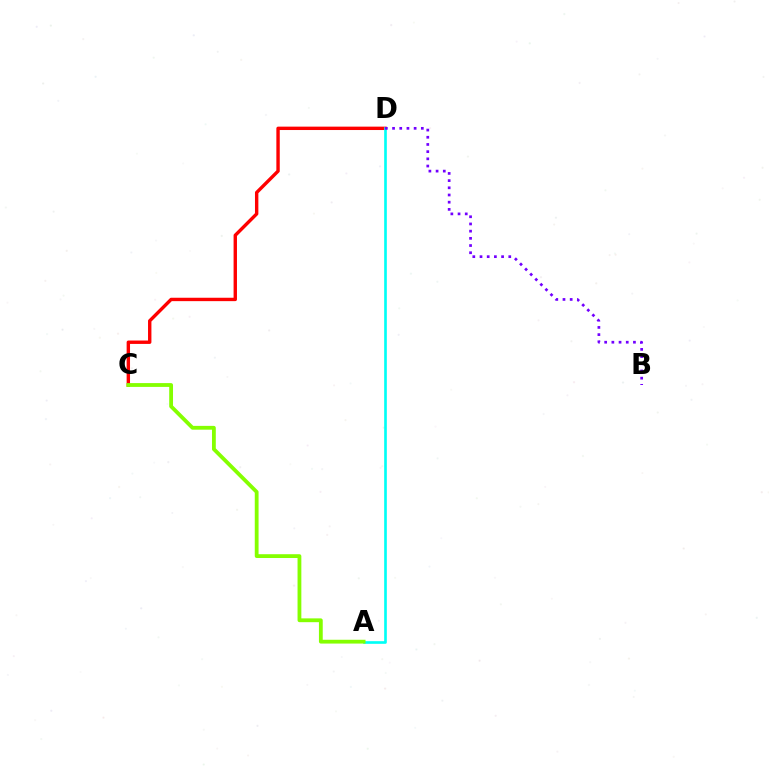{('C', 'D'): [{'color': '#ff0000', 'line_style': 'solid', 'thickness': 2.44}], ('A', 'D'): [{'color': '#00fff6', 'line_style': 'solid', 'thickness': 1.91}], ('A', 'C'): [{'color': '#84ff00', 'line_style': 'solid', 'thickness': 2.74}], ('B', 'D'): [{'color': '#7200ff', 'line_style': 'dotted', 'thickness': 1.95}]}